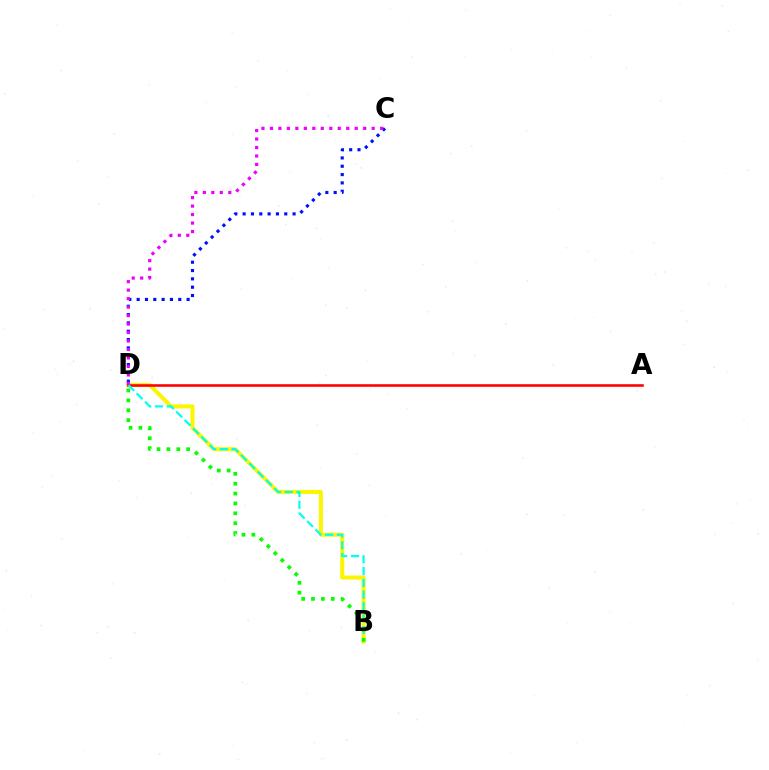{('B', 'D'): [{'color': '#fcf500', 'line_style': 'solid', 'thickness': 2.91}, {'color': '#00fff6', 'line_style': 'dashed', 'thickness': 1.6}, {'color': '#08ff00', 'line_style': 'dotted', 'thickness': 2.68}], ('C', 'D'): [{'color': '#0010ff', 'line_style': 'dotted', 'thickness': 2.26}, {'color': '#ee00ff', 'line_style': 'dotted', 'thickness': 2.3}], ('A', 'D'): [{'color': '#ff0000', 'line_style': 'solid', 'thickness': 1.86}]}